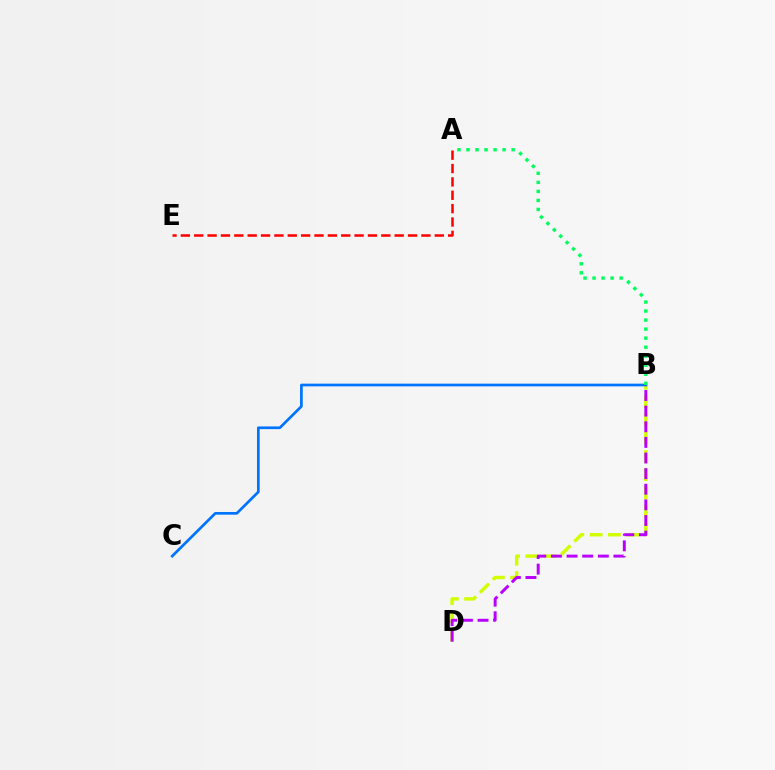{('A', 'E'): [{'color': '#ff0000', 'line_style': 'dashed', 'thickness': 1.82}], ('B', 'D'): [{'color': '#d1ff00', 'line_style': 'dashed', 'thickness': 2.48}, {'color': '#b900ff', 'line_style': 'dashed', 'thickness': 2.12}], ('B', 'C'): [{'color': '#0074ff', 'line_style': 'solid', 'thickness': 1.94}], ('A', 'B'): [{'color': '#00ff5c', 'line_style': 'dotted', 'thickness': 2.45}]}